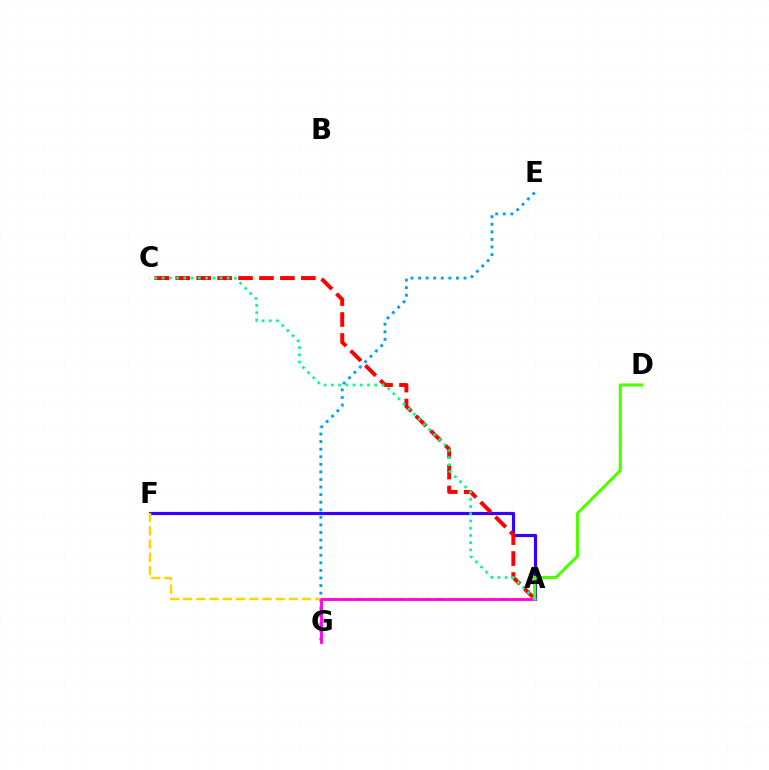{('A', 'F'): [{'color': '#3700ff', 'line_style': 'solid', 'thickness': 2.29}, {'color': '#ffd500', 'line_style': 'dashed', 'thickness': 1.8}], ('A', 'C'): [{'color': '#ff0000', 'line_style': 'dashed', 'thickness': 2.84}, {'color': '#00ff86', 'line_style': 'dotted', 'thickness': 1.96}], ('E', 'G'): [{'color': '#009eff', 'line_style': 'dotted', 'thickness': 2.06}], ('A', 'G'): [{'color': '#ff00ed', 'line_style': 'solid', 'thickness': 2.04}], ('A', 'D'): [{'color': '#4fff00', 'line_style': 'solid', 'thickness': 2.25}]}